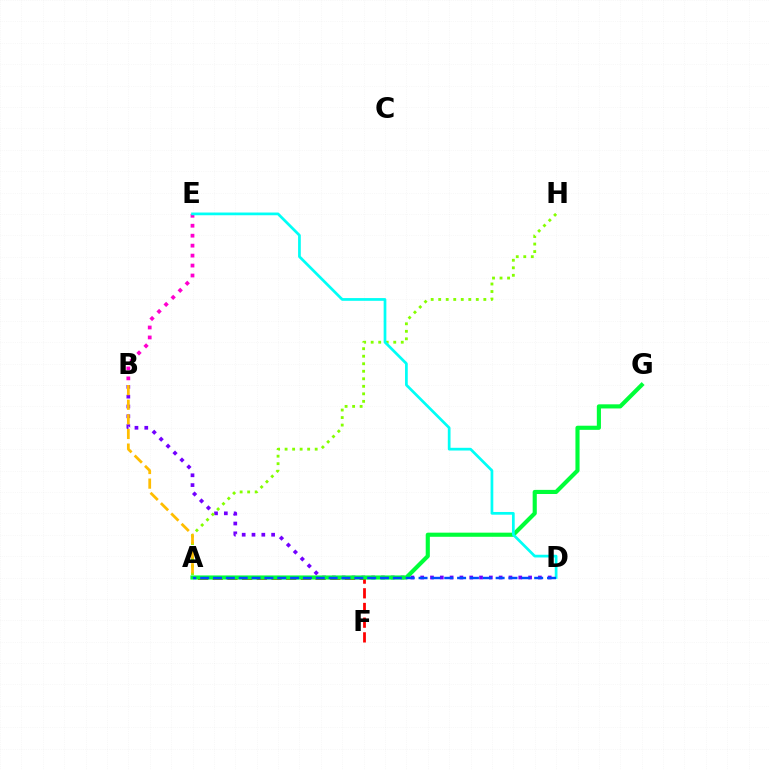{('B', 'D'): [{'color': '#7200ff', 'line_style': 'dotted', 'thickness': 2.67}], ('A', 'F'): [{'color': '#ff0000', 'line_style': 'dashed', 'thickness': 2.0}], ('A', 'G'): [{'color': '#00ff39', 'line_style': 'solid', 'thickness': 2.97}], ('A', 'H'): [{'color': '#84ff00', 'line_style': 'dotted', 'thickness': 2.04}], ('A', 'B'): [{'color': '#ffbd00', 'line_style': 'dashed', 'thickness': 1.99}], ('B', 'E'): [{'color': '#ff00cf', 'line_style': 'dotted', 'thickness': 2.71}], ('D', 'E'): [{'color': '#00fff6', 'line_style': 'solid', 'thickness': 1.96}], ('A', 'D'): [{'color': '#004bff', 'line_style': 'dashed', 'thickness': 1.75}]}